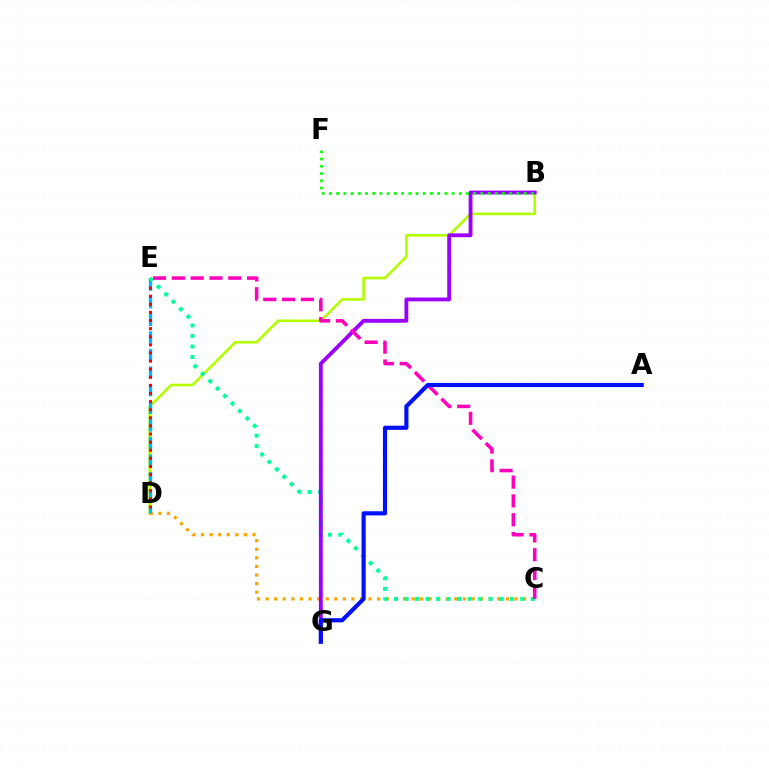{('B', 'D'): [{'color': '#b3ff00', 'line_style': 'solid', 'thickness': 1.89}], ('C', 'D'): [{'color': '#ffa500', 'line_style': 'dotted', 'thickness': 2.33}], ('D', 'E'): [{'color': '#00b5ff', 'line_style': 'dashed', 'thickness': 2.39}, {'color': '#ff0000', 'line_style': 'dotted', 'thickness': 2.2}], ('C', 'E'): [{'color': '#00ff9d', 'line_style': 'dotted', 'thickness': 2.86}, {'color': '#ff00bd', 'line_style': 'dashed', 'thickness': 2.55}], ('B', 'G'): [{'color': '#9b00ff', 'line_style': 'solid', 'thickness': 2.77}], ('B', 'F'): [{'color': '#08ff00', 'line_style': 'dotted', 'thickness': 1.96}], ('A', 'G'): [{'color': '#0010ff', 'line_style': 'solid', 'thickness': 2.99}]}